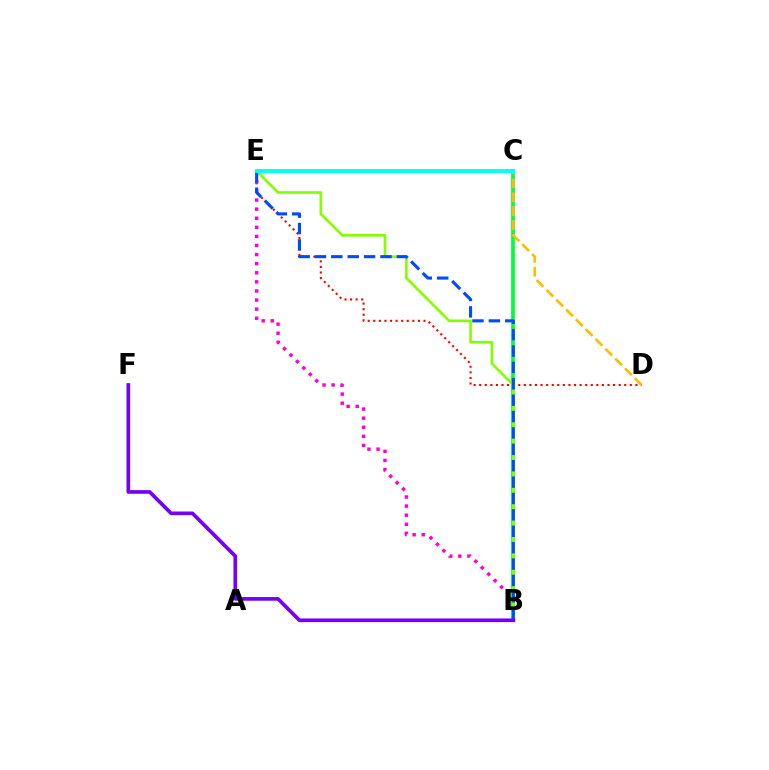{('D', 'E'): [{'color': '#ff0000', 'line_style': 'dotted', 'thickness': 1.52}], ('B', 'E'): [{'color': '#ff00cf', 'line_style': 'dotted', 'thickness': 2.47}, {'color': '#84ff00', 'line_style': 'solid', 'thickness': 1.91}, {'color': '#004bff', 'line_style': 'dashed', 'thickness': 2.23}], ('B', 'C'): [{'color': '#00ff39', 'line_style': 'solid', 'thickness': 2.68}], ('C', 'D'): [{'color': '#ffbd00', 'line_style': 'dashed', 'thickness': 1.89}], ('B', 'F'): [{'color': '#7200ff', 'line_style': 'solid', 'thickness': 2.64}], ('C', 'E'): [{'color': '#00fff6', 'line_style': 'solid', 'thickness': 2.81}]}